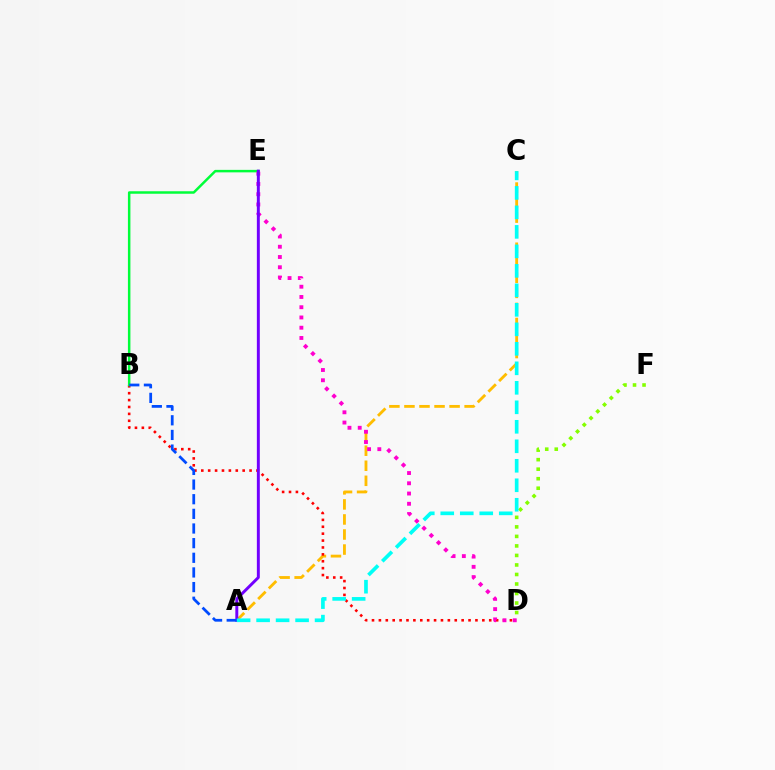{('A', 'C'): [{'color': '#ffbd00', 'line_style': 'dashed', 'thickness': 2.04}, {'color': '#00fff6', 'line_style': 'dashed', 'thickness': 2.65}], ('B', 'D'): [{'color': '#ff0000', 'line_style': 'dotted', 'thickness': 1.87}], ('D', 'F'): [{'color': '#84ff00', 'line_style': 'dotted', 'thickness': 2.59}], ('B', 'E'): [{'color': '#00ff39', 'line_style': 'solid', 'thickness': 1.79}], ('D', 'E'): [{'color': '#ff00cf', 'line_style': 'dotted', 'thickness': 2.78}], ('A', 'E'): [{'color': '#7200ff', 'line_style': 'solid', 'thickness': 2.12}], ('A', 'B'): [{'color': '#004bff', 'line_style': 'dashed', 'thickness': 1.99}]}